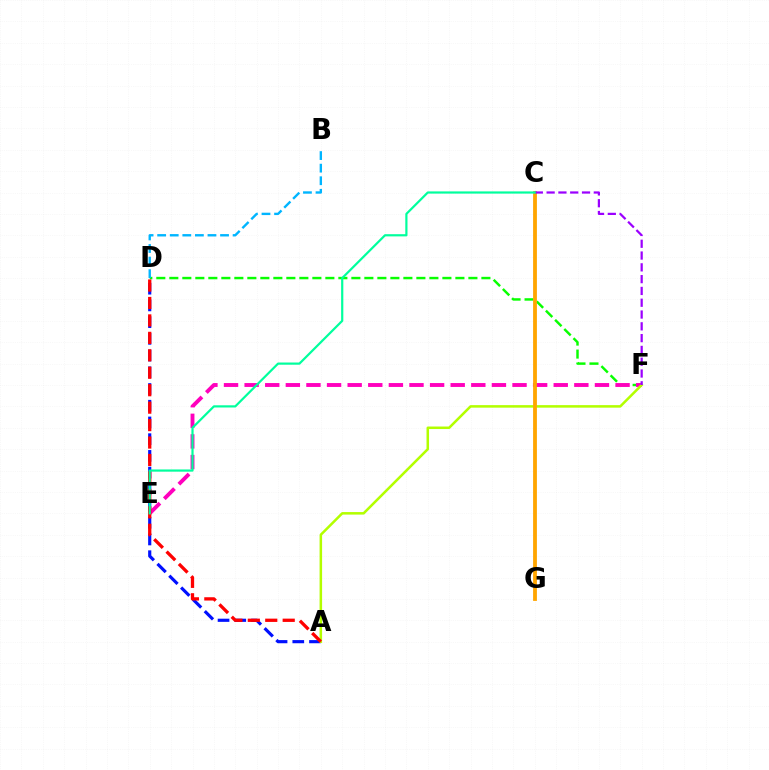{('D', 'F'): [{'color': '#08ff00', 'line_style': 'dashed', 'thickness': 1.77}], ('A', 'D'): [{'color': '#0010ff', 'line_style': 'dashed', 'thickness': 2.27}, {'color': '#ff0000', 'line_style': 'dashed', 'thickness': 2.37}], ('E', 'F'): [{'color': '#ff00bd', 'line_style': 'dashed', 'thickness': 2.8}], ('A', 'F'): [{'color': '#b3ff00', 'line_style': 'solid', 'thickness': 1.82}], ('B', 'D'): [{'color': '#00b5ff', 'line_style': 'dashed', 'thickness': 1.71}], ('C', 'G'): [{'color': '#ffa500', 'line_style': 'solid', 'thickness': 2.74}], ('C', 'F'): [{'color': '#9b00ff', 'line_style': 'dashed', 'thickness': 1.6}], ('C', 'E'): [{'color': '#00ff9d', 'line_style': 'solid', 'thickness': 1.58}]}